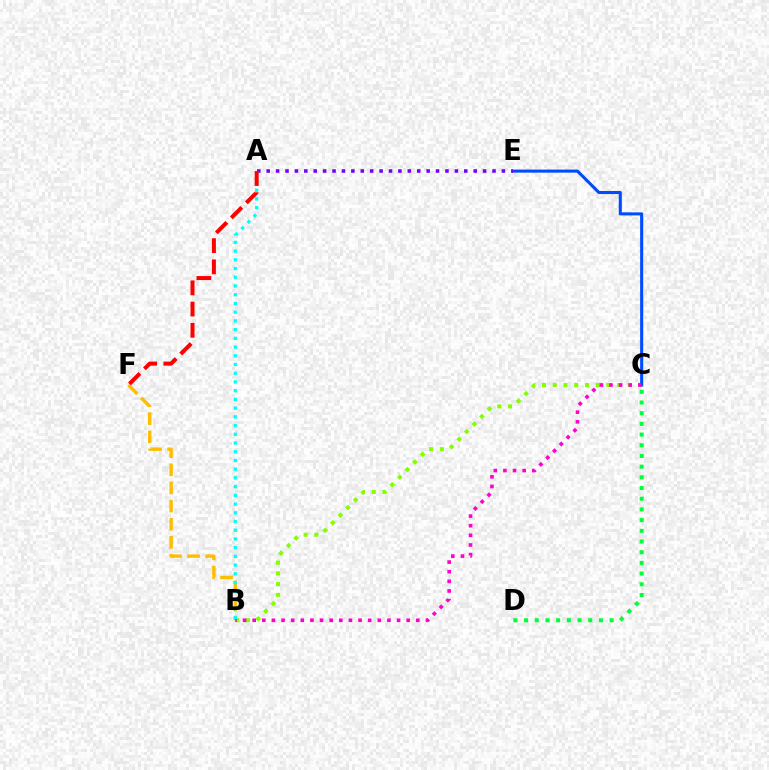{('B', 'F'): [{'color': '#ffbd00', 'line_style': 'dashed', 'thickness': 2.46}], ('B', 'C'): [{'color': '#84ff00', 'line_style': 'dotted', 'thickness': 2.92}, {'color': '#ff00cf', 'line_style': 'dotted', 'thickness': 2.62}], ('C', 'E'): [{'color': '#004bff', 'line_style': 'solid', 'thickness': 2.2}], ('C', 'D'): [{'color': '#00ff39', 'line_style': 'dotted', 'thickness': 2.91}], ('A', 'E'): [{'color': '#7200ff', 'line_style': 'dotted', 'thickness': 2.56}], ('A', 'B'): [{'color': '#00fff6', 'line_style': 'dotted', 'thickness': 2.37}], ('A', 'F'): [{'color': '#ff0000', 'line_style': 'dashed', 'thickness': 2.88}]}